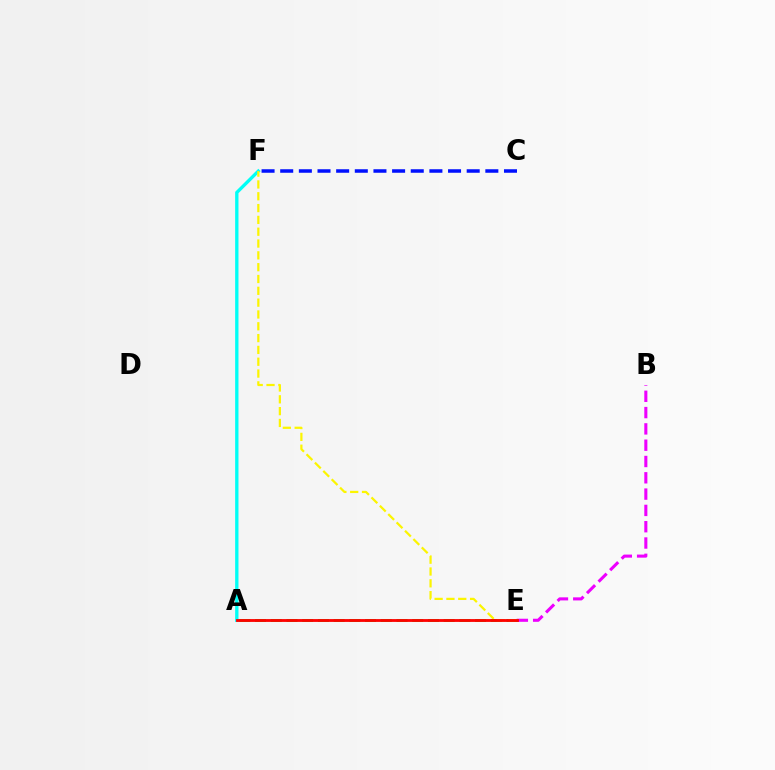{('C', 'F'): [{'color': '#0010ff', 'line_style': 'dashed', 'thickness': 2.53}], ('A', 'F'): [{'color': '#00fff6', 'line_style': 'solid', 'thickness': 2.4}], ('B', 'E'): [{'color': '#ee00ff', 'line_style': 'dashed', 'thickness': 2.21}], ('A', 'E'): [{'color': '#08ff00', 'line_style': 'dashed', 'thickness': 2.14}, {'color': '#ff0000', 'line_style': 'solid', 'thickness': 2.04}], ('E', 'F'): [{'color': '#fcf500', 'line_style': 'dashed', 'thickness': 1.61}]}